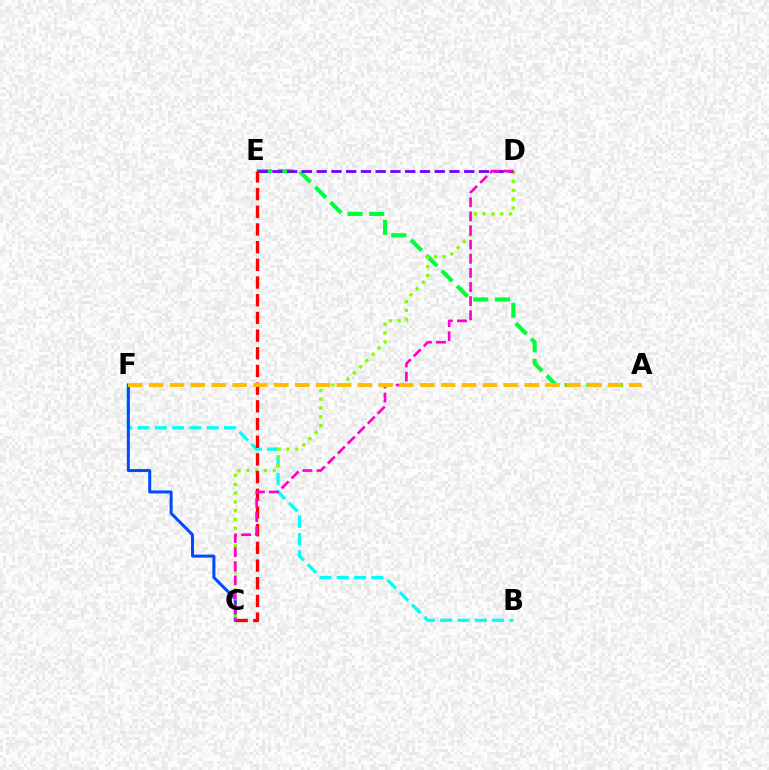{('B', 'F'): [{'color': '#00fff6', 'line_style': 'dashed', 'thickness': 2.35}], ('C', 'F'): [{'color': '#004bff', 'line_style': 'solid', 'thickness': 2.17}], ('A', 'E'): [{'color': '#00ff39', 'line_style': 'dashed', 'thickness': 2.95}], ('C', 'D'): [{'color': '#84ff00', 'line_style': 'dotted', 'thickness': 2.39}, {'color': '#ff00cf', 'line_style': 'dashed', 'thickness': 1.92}], ('D', 'E'): [{'color': '#7200ff', 'line_style': 'dashed', 'thickness': 2.0}], ('C', 'E'): [{'color': '#ff0000', 'line_style': 'dashed', 'thickness': 2.4}], ('A', 'F'): [{'color': '#ffbd00', 'line_style': 'dashed', 'thickness': 2.83}]}